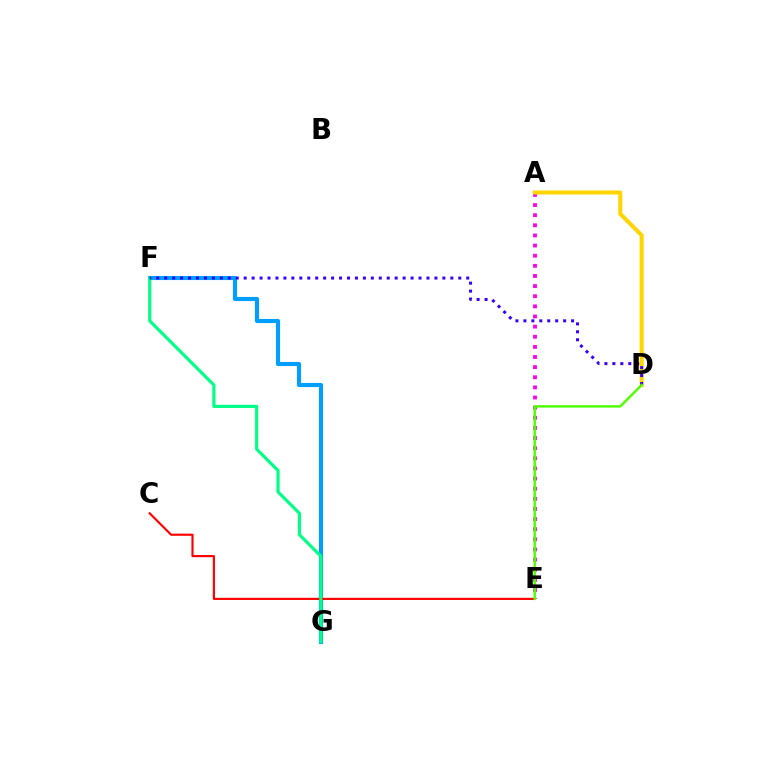{('A', 'E'): [{'color': '#ff00ed', 'line_style': 'dotted', 'thickness': 2.75}], ('F', 'G'): [{'color': '#009eff', 'line_style': 'solid', 'thickness': 2.96}, {'color': '#00ff86', 'line_style': 'solid', 'thickness': 2.27}], ('A', 'D'): [{'color': '#ffd500', 'line_style': 'solid', 'thickness': 2.9}], ('C', 'E'): [{'color': '#ff0000', 'line_style': 'solid', 'thickness': 1.55}], ('D', 'F'): [{'color': '#3700ff', 'line_style': 'dotted', 'thickness': 2.16}], ('D', 'E'): [{'color': '#4fff00', 'line_style': 'solid', 'thickness': 1.75}]}